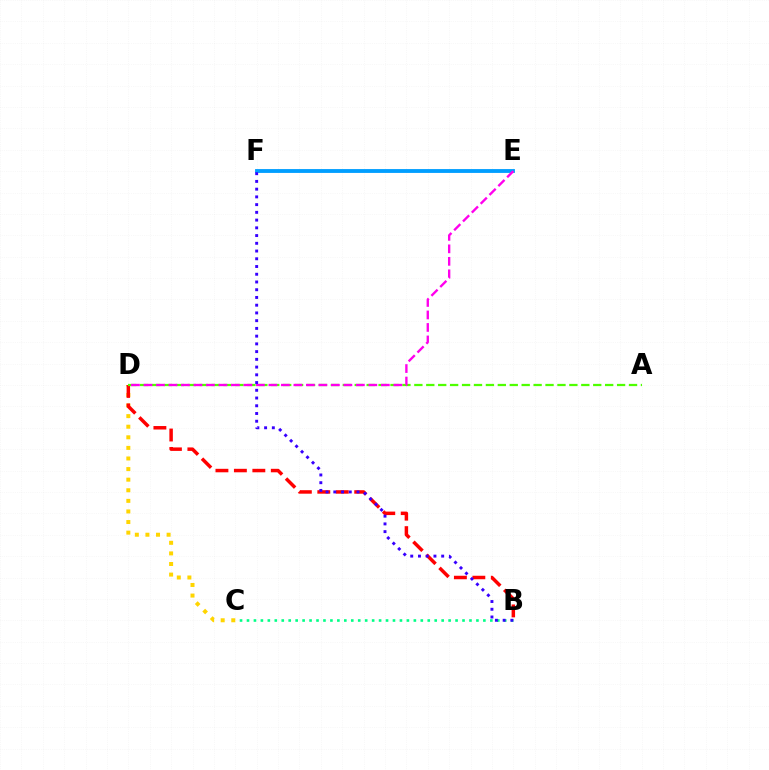{('C', 'D'): [{'color': '#ffd500', 'line_style': 'dotted', 'thickness': 2.88}], ('B', 'D'): [{'color': '#ff0000', 'line_style': 'dashed', 'thickness': 2.51}], ('E', 'F'): [{'color': '#009eff', 'line_style': 'solid', 'thickness': 2.76}], ('A', 'D'): [{'color': '#4fff00', 'line_style': 'dashed', 'thickness': 1.62}], ('B', 'C'): [{'color': '#00ff86', 'line_style': 'dotted', 'thickness': 1.89}], ('D', 'E'): [{'color': '#ff00ed', 'line_style': 'dashed', 'thickness': 1.7}], ('B', 'F'): [{'color': '#3700ff', 'line_style': 'dotted', 'thickness': 2.1}]}